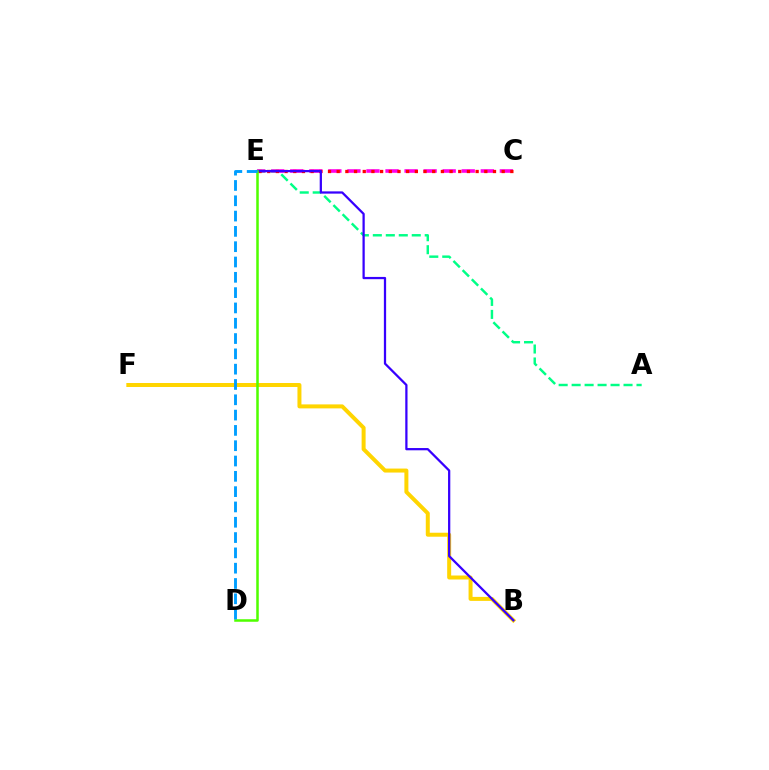{('C', 'E'): [{'color': '#ff00ed', 'line_style': 'dashed', 'thickness': 2.59}, {'color': '#ff0000', 'line_style': 'dotted', 'thickness': 2.36}], ('B', 'F'): [{'color': '#ffd500', 'line_style': 'solid', 'thickness': 2.87}], ('A', 'E'): [{'color': '#00ff86', 'line_style': 'dashed', 'thickness': 1.76}], ('B', 'E'): [{'color': '#3700ff', 'line_style': 'solid', 'thickness': 1.63}], ('D', 'E'): [{'color': '#4fff00', 'line_style': 'solid', 'thickness': 1.82}, {'color': '#009eff', 'line_style': 'dashed', 'thickness': 2.08}]}